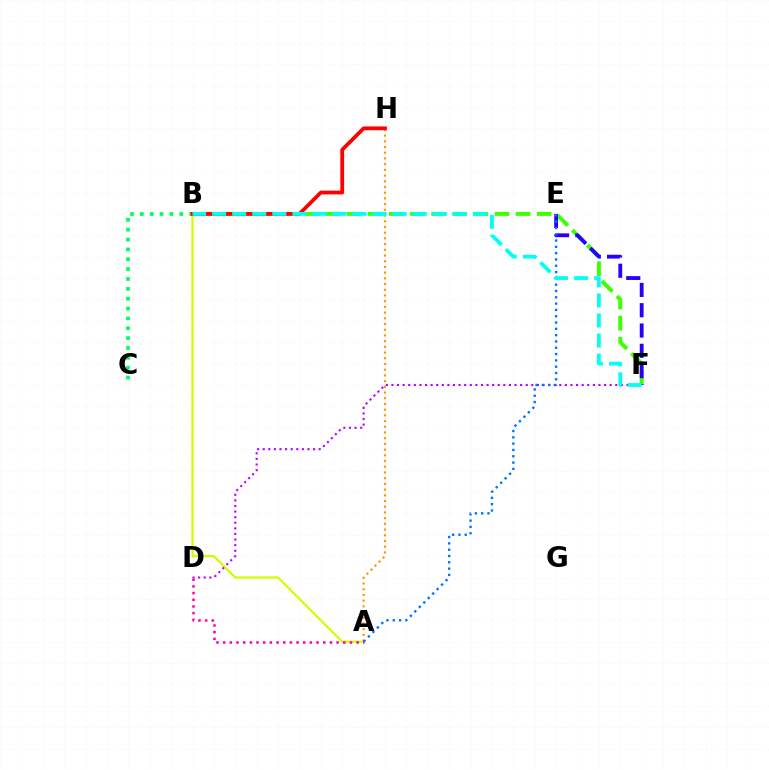{('B', 'F'): [{'color': '#3dff00', 'line_style': 'dashed', 'thickness': 2.87}, {'color': '#00fff6', 'line_style': 'dashed', 'thickness': 2.72}], ('A', 'B'): [{'color': '#d1ff00', 'line_style': 'solid', 'thickness': 1.63}], ('A', 'H'): [{'color': '#ff9400', 'line_style': 'dotted', 'thickness': 1.55}], ('E', 'F'): [{'color': '#2500ff', 'line_style': 'dashed', 'thickness': 2.76}], ('B', 'C'): [{'color': '#00ff5c', 'line_style': 'dotted', 'thickness': 2.68}], ('B', 'H'): [{'color': '#ff0000', 'line_style': 'solid', 'thickness': 2.71}], ('D', 'F'): [{'color': '#b900ff', 'line_style': 'dotted', 'thickness': 1.52}], ('A', 'D'): [{'color': '#ff00ac', 'line_style': 'dotted', 'thickness': 1.81}], ('A', 'E'): [{'color': '#0074ff', 'line_style': 'dotted', 'thickness': 1.71}]}